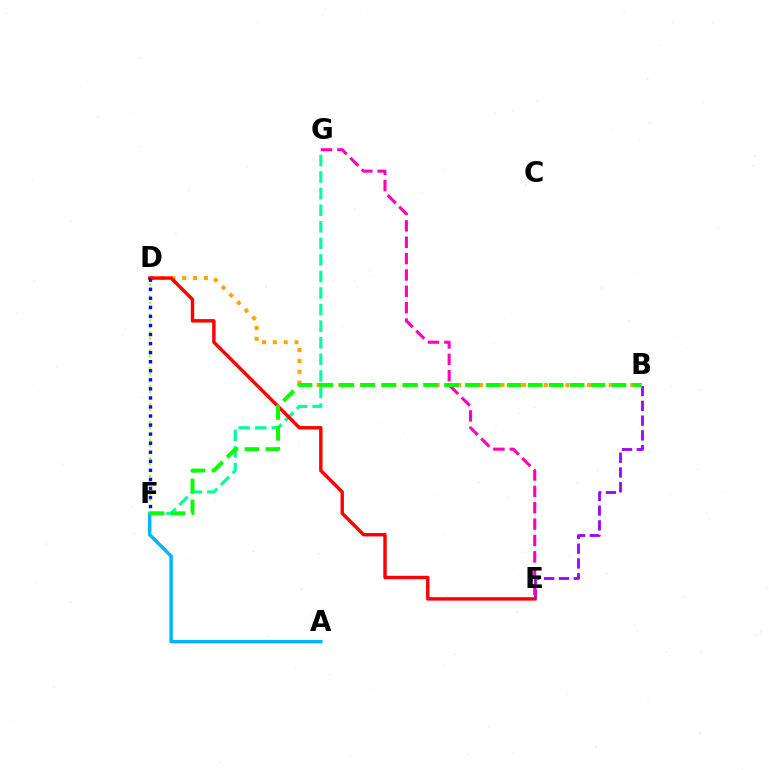{('A', 'F'): [{'color': '#00b5ff', 'line_style': 'solid', 'thickness': 2.48}], ('B', 'D'): [{'color': '#ffa500', 'line_style': 'dotted', 'thickness': 2.94}], ('D', 'F'): [{'color': '#b3ff00', 'line_style': 'dotted', 'thickness': 1.62}, {'color': '#0010ff', 'line_style': 'dotted', 'thickness': 2.46}], ('F', 'G'): [{'color': '#00ff9d', 'line_style': 'dashed', 'thickness': 2.25}], ('B', 'E'): [{'color': '#9b00ff', 'line_style': 'dashed', 'thickness': 2.01}], ('E', 'G'): [{'color': '#ff00bd', 'line_style': 'dashed', 'thickness': 2.22}], ('D', 'E'): [{'color': '#ff0000', 'line_style': 'solid', 'thickness': 2.47}], ('B', 'F'): [{'color': '#08ff00', 'line_style': 'dashed', 'thickness': 2.84}]}